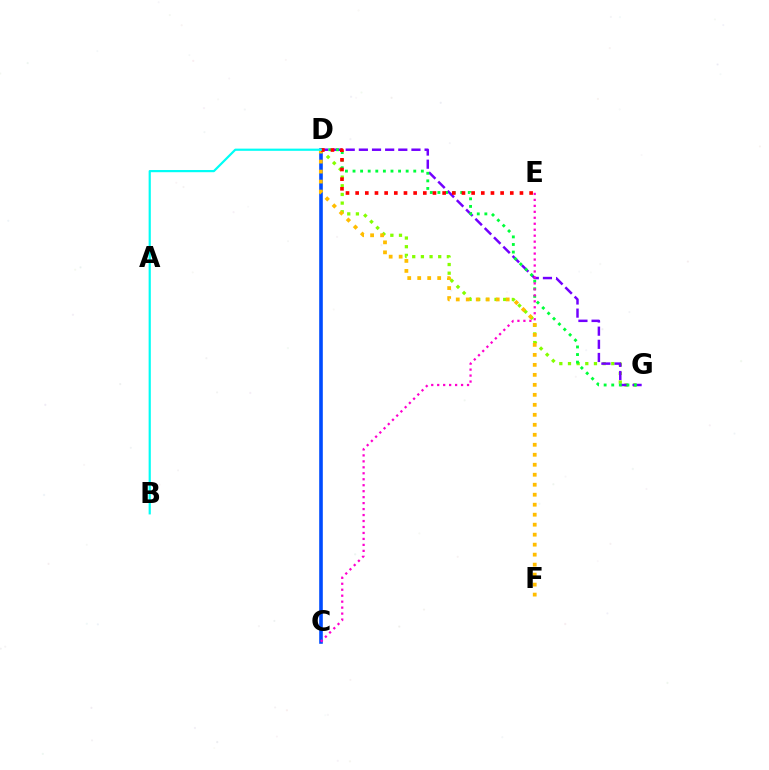{('C', 'D'): [{'color': '#004bff', 'line_style': 'solid', 'thickness': 2.6}], ('D', 'G'): [{'color': '#84ff00', 'line_style': 'dotted', 'thickness': 2.35}, {'color': '#7200ff', 'line_style': 'dashed', 'thickness': 1.79}, {'color': '#00ff39', 'line_style': 'dotted', 'thickness': 2.06}], ('D', 'F'): [{'color': '#ffbd00', 'line_style': 'dotted', 'thickness': 2.71}], ('D', 'E'): [{'color': '#ff0000', 'line_style': 'dotted', 'thickness': 2.63}], ('B', 'D'): [{'color': '#00fff6', 'line_style': 'solid', 'thickness': 1.58}], ('C', 'E'): [{'color': '#ff00cf', 'line_style': 'dotted', 'thickness': 1.62}]}